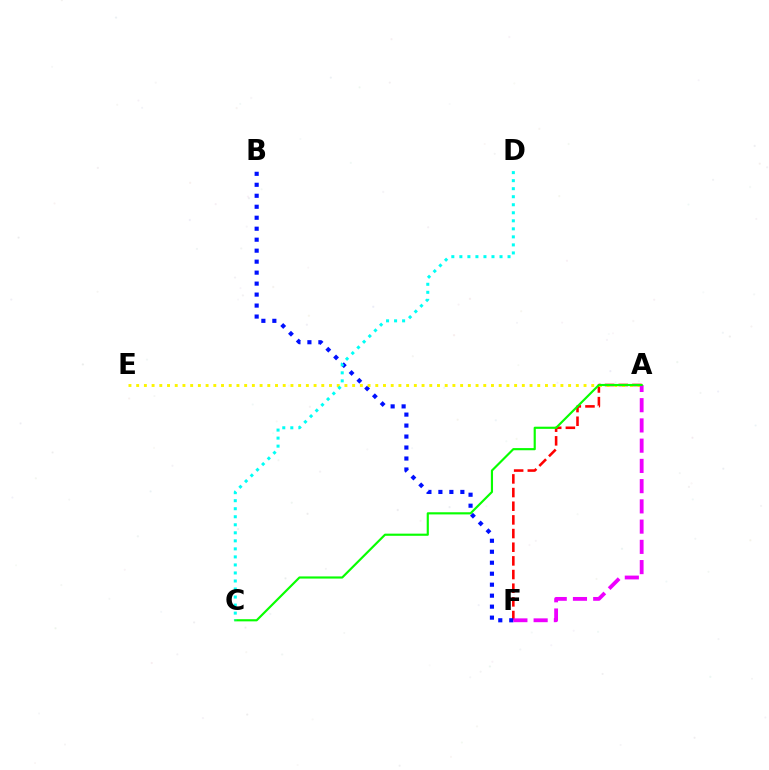{('A', 'F'): [{'color': '#ff0000', 'line_style': 'dashed', 'thickness': 1.86}, {'color': '#ee00ff', 'line_style': 'dashed', 'thickness': 2.75}], ('B', 'F'): [{'color': '#0010ff', 'line_style': 'dotted', 'thickness': 2.98}], ('A', 'E'): [{'color': '#fcf500', 'line_style': 'dotted', 'thickness': 2.1}], ('A', 'C'): [{'color': '#08ff00', 'line_style': 'solid', 'thickness': 1.55}], ('C', 'D'): [{'color': '#00fff6', 'line_style': 'dotted', 'thickness': 2.18}]}